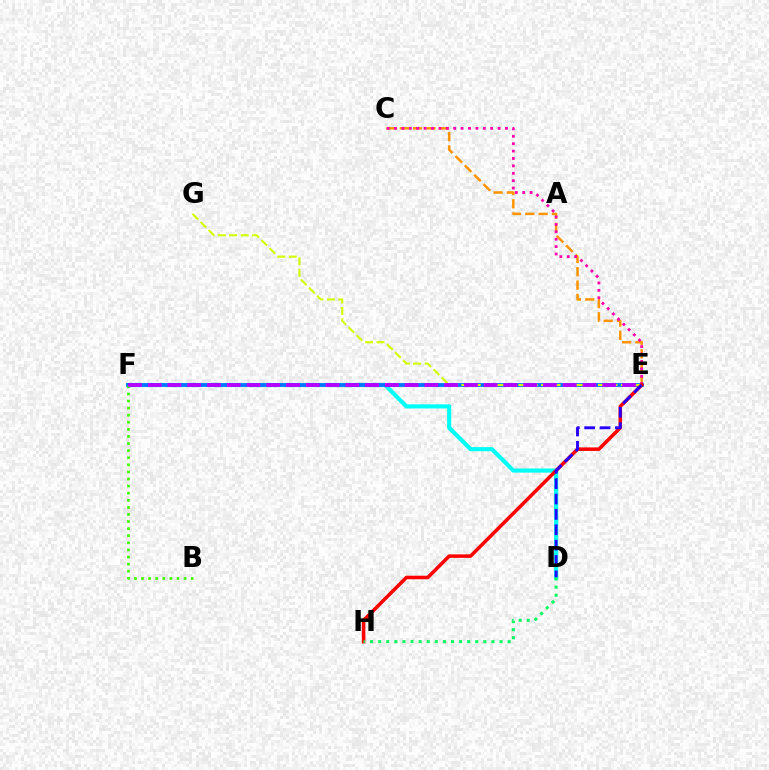{('D', 'F'): [{'color': '#00fff6', 'line_style': 'solid', 'thickness': 2.98}], ('E', 'F'): [{'color': '#0074ff', 'line_style': 'solid', 'thickness': 2.74}, {'color': '#b900ff', 'line_style': 'dashed', 'thickness': 2.68}], ('C', 'E'): [{'color': '#ff9400', 'line_style': 'dashed', 'thickness': 1.81}, {'color': '#ff00ac', 'line_style': 'dotted', 'thickness': 2.01}], ('B', 'F'): [{'color': '#3dff00', 'line_style': 'dotted', 'thickness': 1.93}], ('E', 'G'): [{'color': '#d1ff00', 'line_style': 'dashed', 'thickness': 1.55}], ('E', 'H'): [{'color': '#ff0000', 'line_style': 'solid', 'thickness': 2.55}], ('D', 'E'): [{'color': '#2500ff', 'line_style': 'dashed', 'thickness': 2.09}], ('D', 'H'): [{'color': '#00ff5c', 'line_style': 'dotted', 'thickness': 2.2}]}